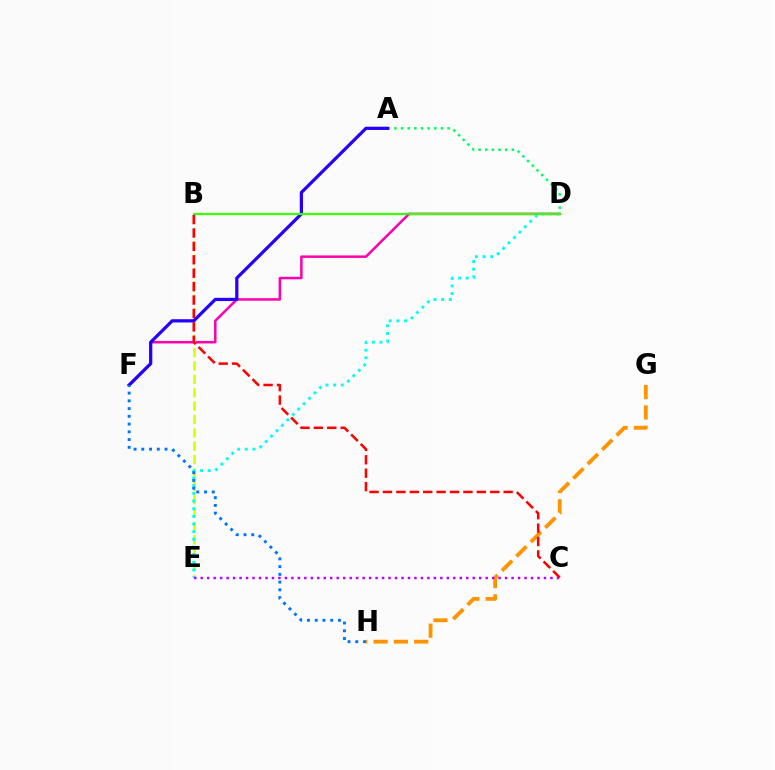{('G', 'H'): [{'color': '#ff9400', 'line_style': 'dashed', 'thickness': 2.76}], ('D', 'F'): [{'color': '#ff00ac', 'line_style': 'solid', 'thickness': 1.81}], ('B', 'E'): [{'color': '#d1ff00', 'line_style': 'dashed', 'thickness': 1.81}], ('D', 'E'): [{'color': '#00fff6', 'line_style': 'dotted', 'thickness': 2.08}], ('A', 'D'): [{'color': '#00ff5c', 'line_style': 'dotted', 'thickness': 1.8}], ('A', 'F'): [{'color': '#2500ff', 'line_style': 'solid', 'thickness': 2.33}], ('C', 'E'): [{'color': '#b900ff', 'line_style': 'dotted', 'thickness': 1.76}], ('F', 'H'): [{'color': '#0074ff', 'line_style': 'dotted', 'thickness': 2.1}], ('B', 'D'): [{'color': '#3dff00', 'line_style': 'solid', 'thickness': 1.59}], ('B', 'C'): [{'color': '#ff0000', 'line_style': 'dashed', 'thickness': 1.82}]}